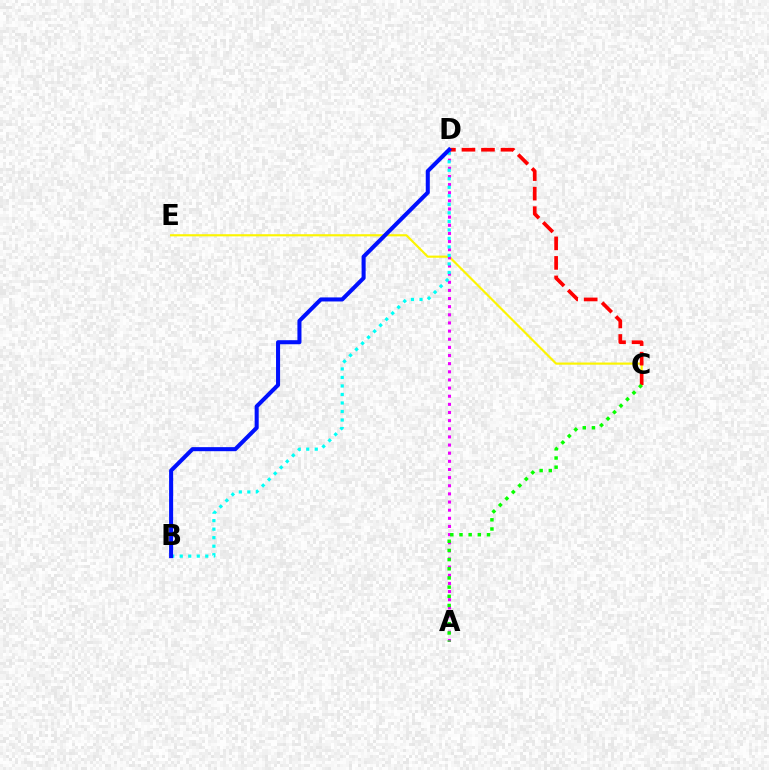{('C', 'E'): [{'color': '#fcf500', 'line_style': 'solid', 'thickness': 1.56}], ('A', 'D'): [{'color': '#ee00ff', 'line_style': 'dotted', 'thickness': 2.21}], ('C', 'D'): [{'color': '#ff0000', 'line_style': 'dashed', 'thickness': 2.65}], ('A', 'C'): [{'color': '#08ff00', 'line_style': 'dotted', 'thickness': 2.49}], ('B', 'D'): [{'color': '#00fff6', 'line_style': 'dotted', 'thickness': 2.31}, {'color': '#0010ff', 'line_style': 'solid', 'thickness': 2.91}]}